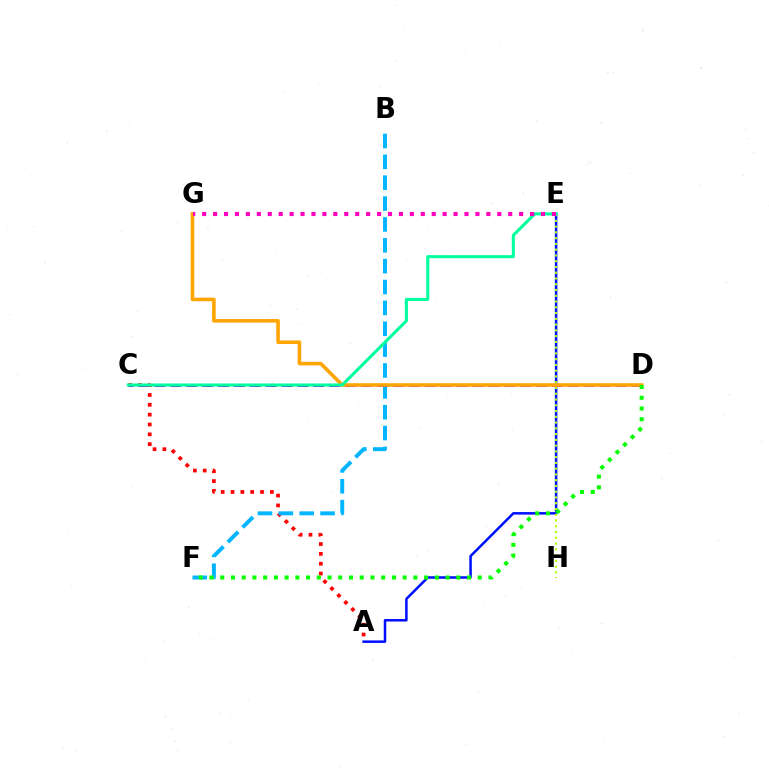{('A', 'C'): [{'color': '#ff0000', 'line_style': 'dotted', 'thickness': 2.67}], ('B', 'F'): [{'color': '#00b5ff', 'line_style': 'dashed', 'thickness': 2.83}], ('A', 'E'): [{'color': '#0010ff', 'line_style': 'solid', 'thickness': 1.81}], ('C', 'D'): [{'color': '#9b00ff', 'line_style': 'dashed', 'thickness': 2.16}], ('D', 'G'): [{'color': '#ffa500', 'line_style': 'solid', 'thickness': 2.58}], ('E', 'H'): [{'color': '#b3ff00', 'line_style': 'dotted', 'thickness': 1.57}], ('C', 'E'): [{'color': '#00ff9d', 'line_style': 'solid', 'thickness': 2.21}], ('E', 'G'): [{'color': '#ff00bd', 'line_style': 'dotted', 'thickness': 2.97}], ('D', 'F'): [{'color': '#08ff00', 'line_style': 'dotted', 'thickness': 2.92}]}